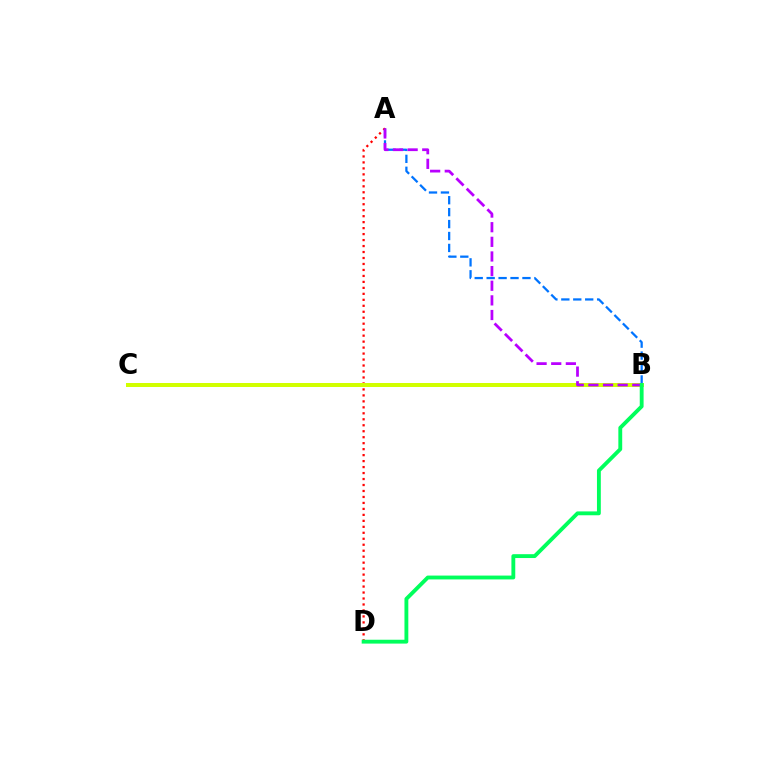{('A', 'B'): [{'color': '#0074ff', 'line_style': 'dashed', 'thickness': 1.62}, {'color': '#b900ff', 'line_style': 'dashed', 'thickness': 1.99}], ('A', 'D'): [{'color': '#ff0000', 'line_style': 'dotted', 'thickness': 1.62}], ('B', 'C'): [{'color': '#d1ff00', 'line_style': 'solid', 'thickness': 2.88}], ('B', 'D'): [{'color': '#00ff5c', 'line_style': 'solid', 'thickness': 2.78}]}